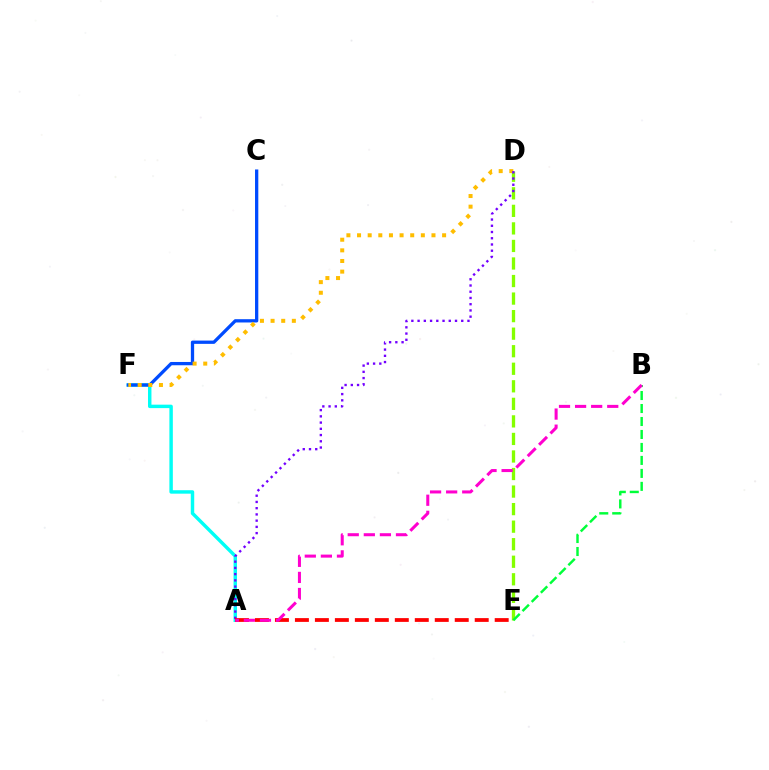{('D', 'E'): [{'color': '#84ff00', 'line_style': 'dashed', 'thickness': 2.38}], ('A', 'F'): [{'color': '#00fff6', 'line_style': 'solid', 'thickness': 2.48}], ('C', 'F'): [{'color': '#004bff', 'line_style': 'solid', 'thickness': 2.37}], ('B', 'E'): [{'color': '#00ff39', 'line_style': 'dashed', 'thickness': 1.76}], ('D', 'F'): [{'color': '#ffbd00', 'line_style': 'dotted', 'thickness': 2.89}], ('A', 'D'): [{'color': '#7200ff', 'line_style': 'dotted', 'thickness': 1.69}], ('A', 'E'): [{'color': '#ff0000', 'line_style': 'dashed', 'thickness': 2.71}], ('A', 'B'): [{'color': '#ff00cf', 'line_style': 'dashed', 'thickness': 2.18}]}